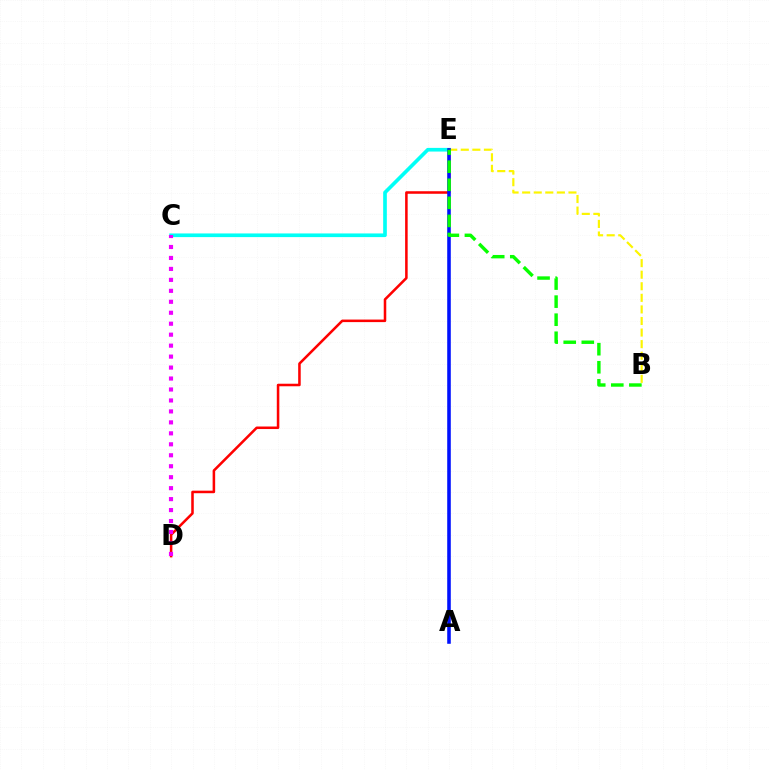{('C', 'E'): [{'color': '#00fff6', 'line_style': 'solid', 'thickness': 2.64}], ('D', 'E'): [{'color': '#ff0000', 'line_style': 'solid', 'thickness': 1.83}], ('C', 'D'): [{'color': '#ee00ff', 'line_style': 'dotted', 'thickness': 2.98}], ('B', 'E'): [{'color': '#fcf500', 'line_style': 'dashed', 'thickness': 1.57}, {'color': '#08ff00', 'line_style': 'dashed', 'thickness': 2.45}], ('A', 'E'): [{'color': '#0010ff', 'line_style': 'solid', 'thickness': 2.57}]}